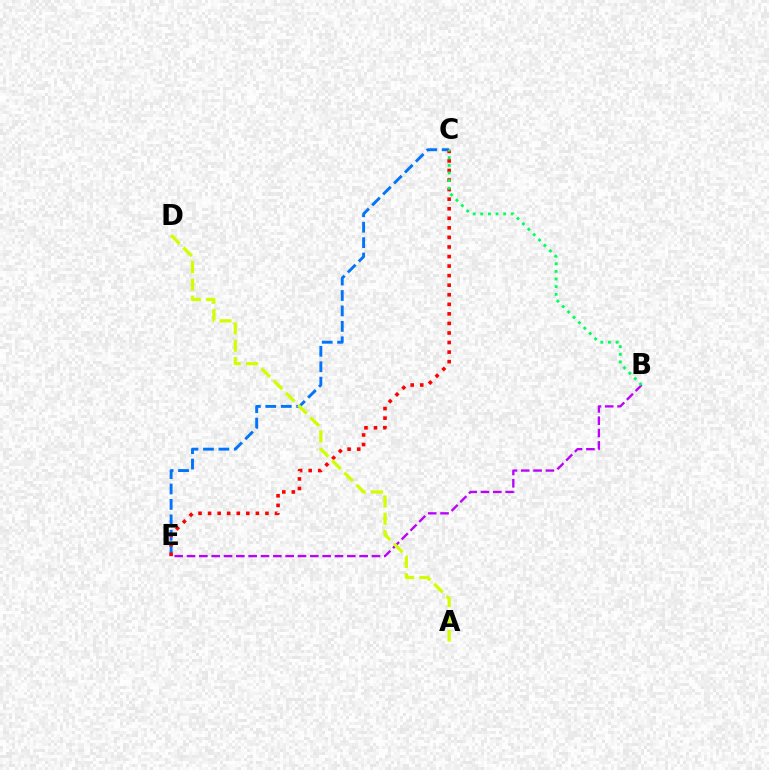{('C', 'E'): [{'color': '#0074ff', 'line_style': 'dashed', 'thickness': 2.1}, {'color': '#ff0000', 'line_style': 'dotted', 'thickness': 2.6}], ('B', 'E'): [{'color': '#b900ff', 'line_style': 'dashed', 'thickness': 1.67}], ('B', 'C'): [{'color': '#00ff5c', 'line_style': 'dotted', 'thickness': 2.07}], ('A', 'D'): [{'color': '#d1ff00', 'line_style': 'dashed', 'thickness': 2.36}]}